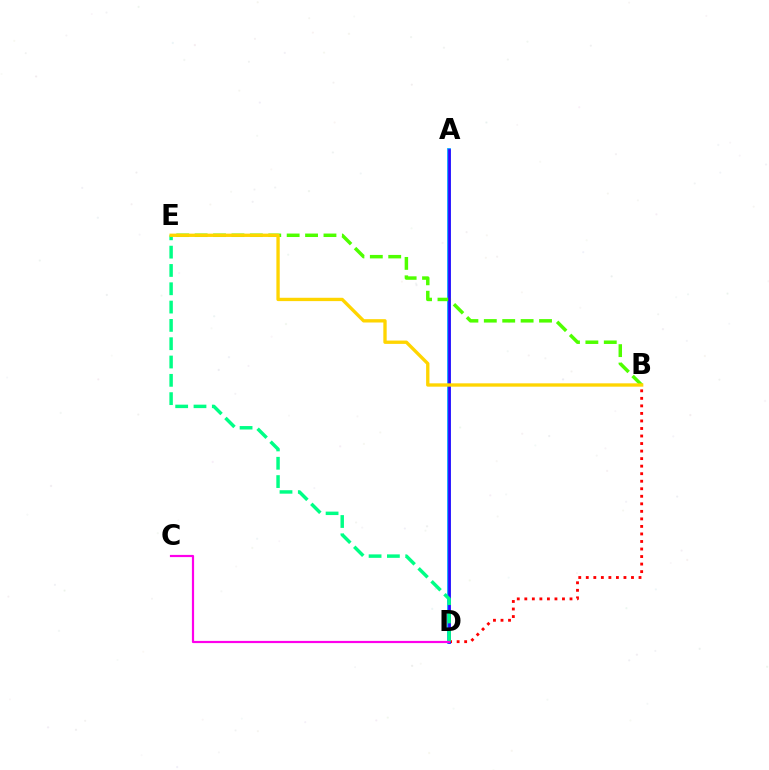{('B', 'D'): [{'color': '#ff0000', 'line_style': 'dotted', 'thickness': 2.05}], ('A', 'D'): [{'color': '#009eff', 'line_style': 'solid', 'thickness': 2.7}, {'color': '#3700ff', 'line_style': 'solid', 'thickness': 1.87}], ('B', 'E'): [{'color': '#4fff00', 'line_style': 'dashed', 'thickness': 2.5}, {'color': '#ffd500', 'line_style': 'solid', 'thickness': 2.4}], ('D', 'E'): [{'color': '#00ff86', 'line_style': 'dashed', 'thickness': 2.49}], ('C', 'D'): [{'color': '#ff00ed', 'line_style': 'solid', 'thickness': 1.58}]}